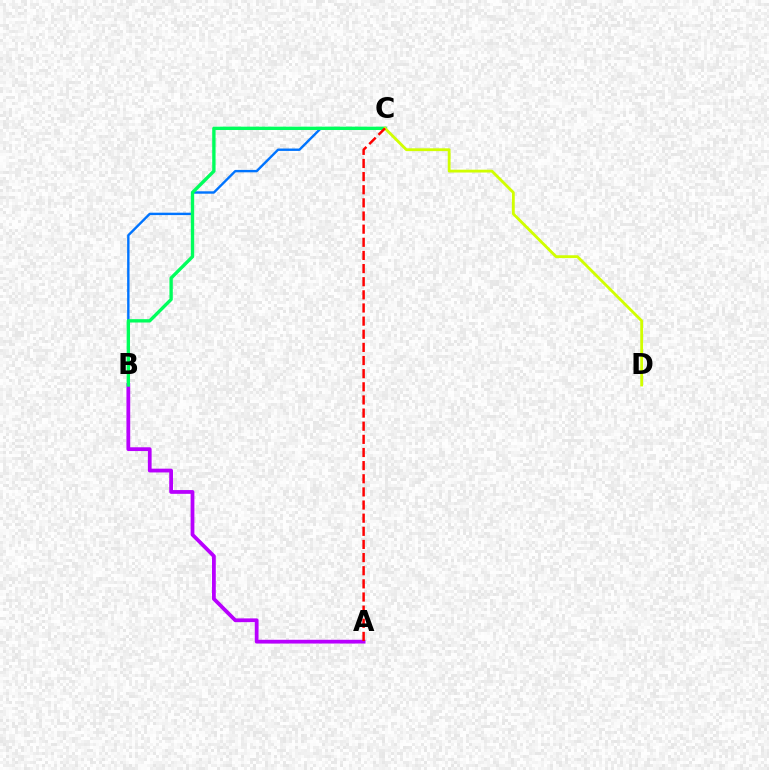{('B', 'C'): [{'color': '#0074ff', 'line_style': 'solid', 'thickness': 1.73}, {'color': '#00ff5c', 'line_style': 'solid', 'thickness': 2.41}], ('A', 'B'): [{'color': '#b900ff', 'line_style': 'solid', 'thickness': 2.72}], ('C', 'D'): [{'color': '#d1ff00', 'line_style': 'solid', 'thickness': 2.03}], ('A', 'C'): [{'color': '#ff0000', 'line_style': 'dashed', 'thickness': 1.78}]}